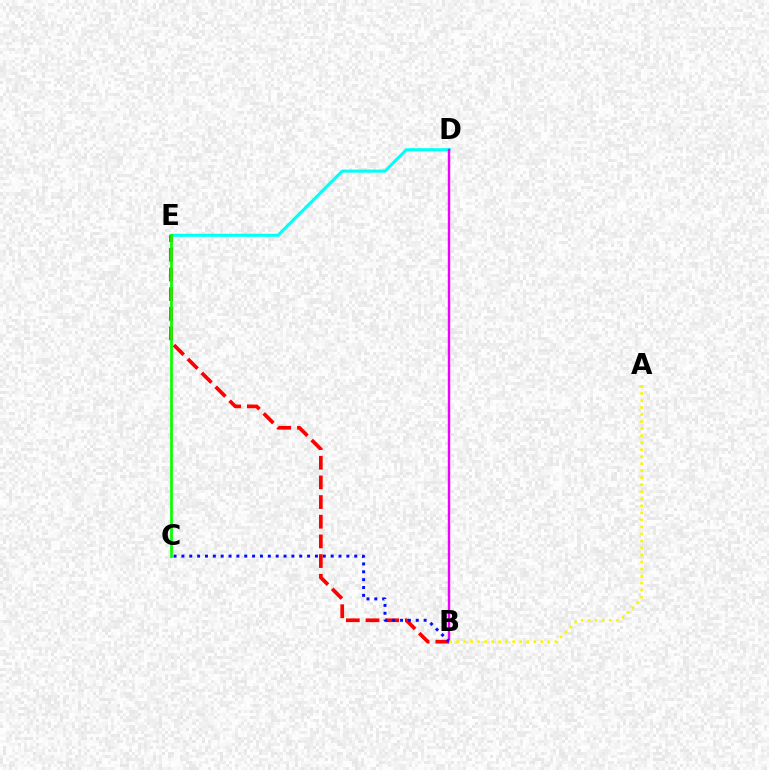{('D', 'E'): [{'color': '#00fff6', 'line_style': 'solid', 'thickness': 2.21}], ('B', 'E'): [{'color': '#ff0000', 'line_style': 'dashed', 'thickness': 2.67}], ('C', 'E'): [{'color': '#08ff00', 'line_style': 'solid', 'thickness': 1.97}], ('B', 'D'): [{'color': '#ee00ff', 'line_style': 'solid', 'thickness': 1.74}], ('B', 'C'): [{'color': '#0010ff', 'line_style': 'dotted', 'thickness': 2.13}], ('A', 'B'): [{'color': '#fcf500', 'line_style': 'dotted', 'thickness': 1.91}]}